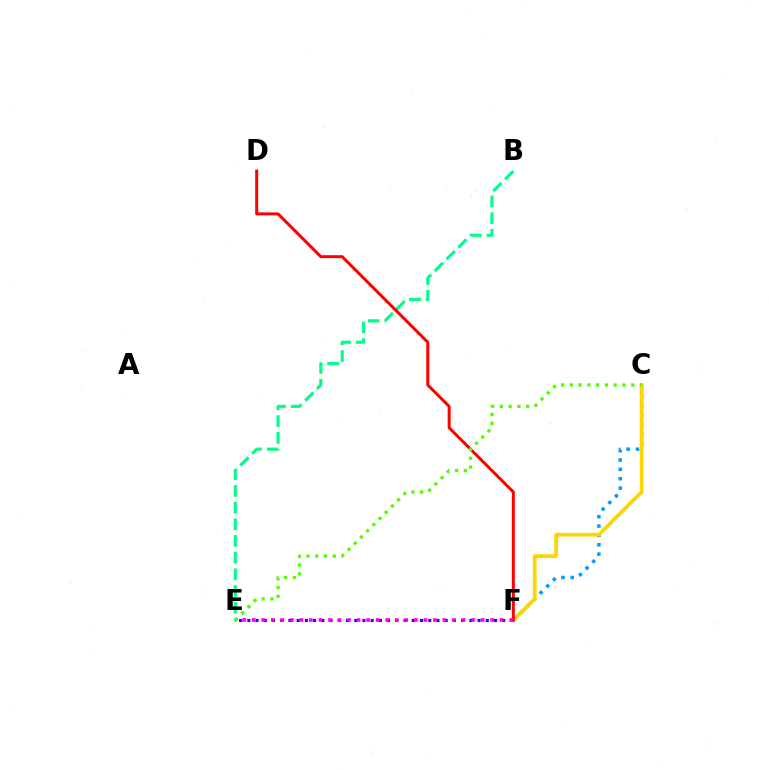{('E', 'F'): [{'color': '#3700ff', 'line_style': 'dotted', 'thickness': 2.23}, {'color': '#ff00ed', 'line_style': 'dotted', 'thickness': 2.59}], ('C', 'F'): [{'color': '#009eff', 'line_style': 'dotted', 'thickness': 2.54}, {'color': '#ffd500', 'line_style': 'solid', 'thickness': 2.69}], ('B', 'E'): [{'color': '#00ff86', 'line_style': 'dashed', 'thickness': 2.27}], ('D', 'F'): [{'color': '#ff0000', 'line_style': 'solid', 'thickness': 2.15}], ('C', 'E'): [{'color': '#4fff00', 'line_style': 'dotted', 'thickness': 2.38}]}